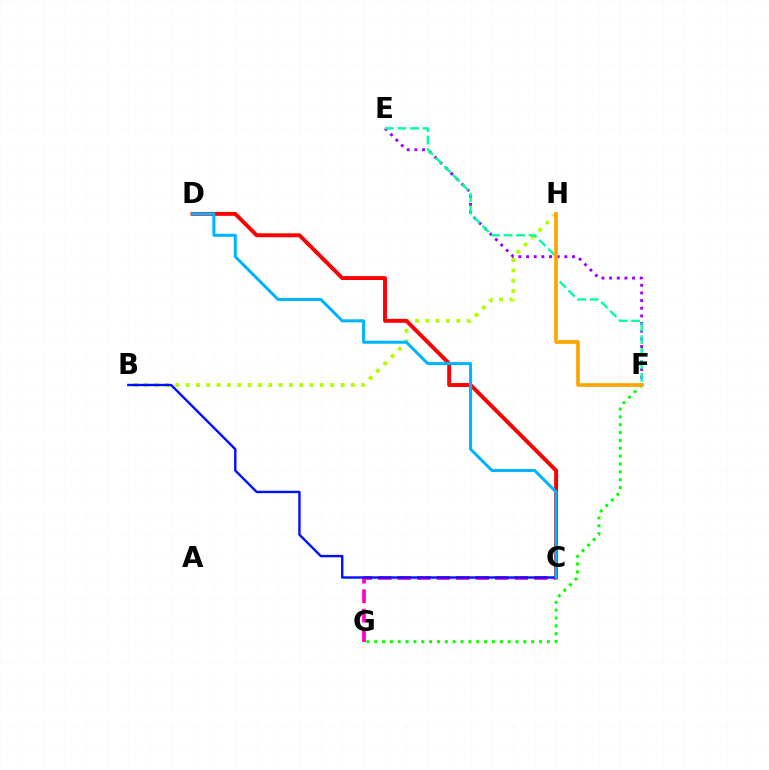{('B', 'H'): [{'color': '#b3ff00', 'line_style': 'dotted', 'thickness': 2.81}], ('C', 'D'): [{'color': '#ff0000', 'line_style': 'solid', 'thickness': 2.82}, {'color': '#00b5ff', 'line_style': 'solid', 'thickness': 2.19}], ('C', 'G'): [{'color': '#ff00bd', 'line_style': 'dashed', 'thickness': 2.65}], ('E', 'F'): [{'color': '#9b00ff', 'line_style': 'dotted', 'thickness': 2.08}, {'color': '#00ff9d', 'line_style': 'dashed', 'thickness': 1.7}], ('B', 'C'): [{'color': '#0010ff', 'line_style': 'solid', 'thickness': 1.73}], ('F', 'G'): [{'color': '#08ff00', 'line_style': 'dotted', 'thickness': 2.13}], ('F', 'H'): [{'color': '#ffa500', 'line_style': 'solid', 'thickness': 2.66}]}